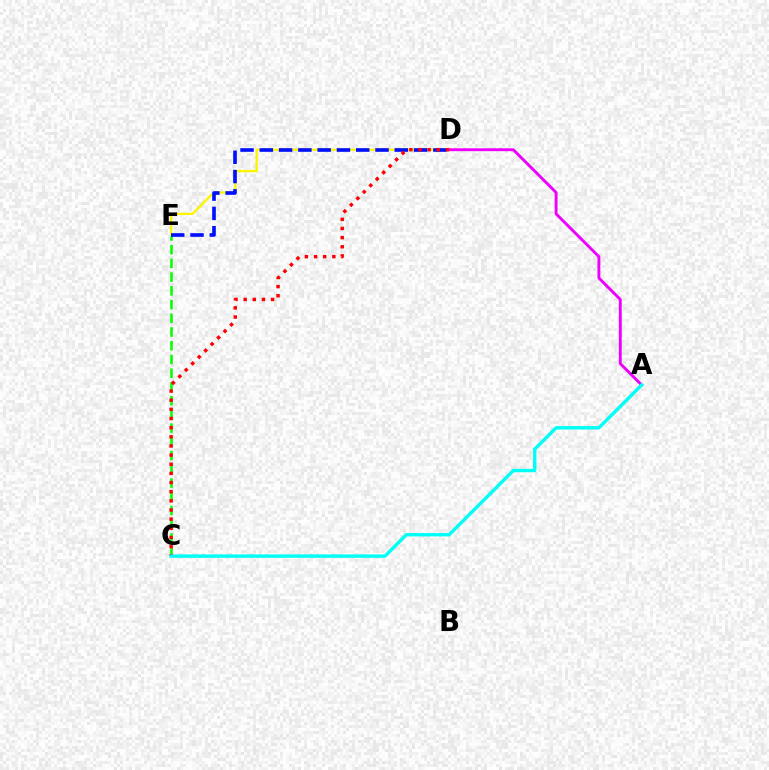{('C', 'E'): [{'color': '#08ff00', 'line_style': 'dashed', 'thickness': 1.87}], ('D', 'E'): [{'color': '#fcf500', 'line_style': 'solid', 'thickness': 1.66}, {'color': '#0010ff', 'line_style': 'dashed', 'thickness': 2.62}], ('A', 'D'): [{'color': '#ee00ff', 'line_style': 'solid', 'thickness': 2.08}], ('C', 'D'): [{'color': '#ff0000', 'line_style': 'dotted', 'thickness': 2.49}], ('A', 'C'): [{'color': '#00fff6', 'line_style': 'solid', 'thickness': 2.43}]}